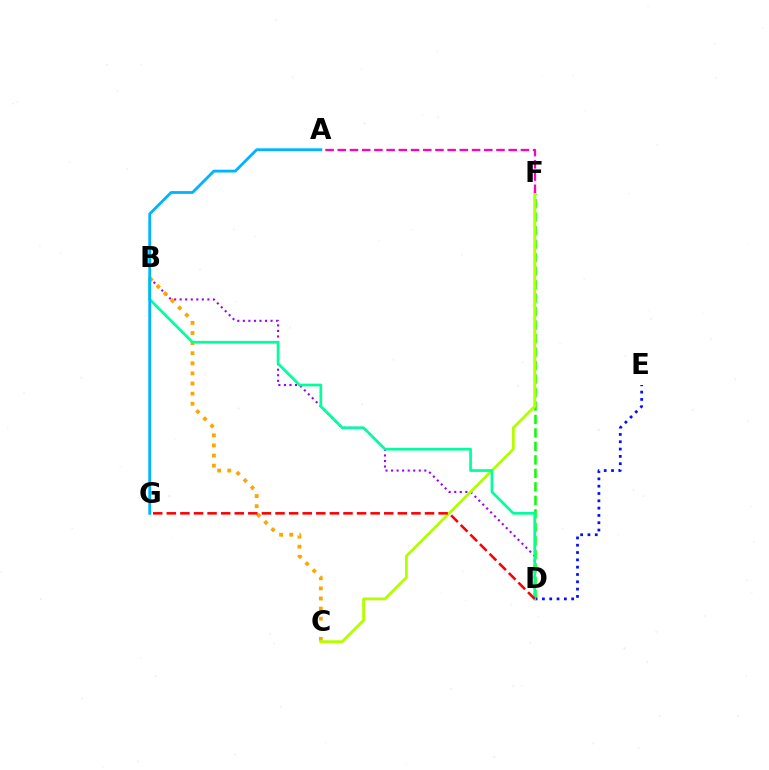{('D', 'F'): [{'color': '#08ff00', 'line_style': 'dashed', 'thickness': 1.83}], ('B', 'D'): [{'color': '#9b00ff', 'line_style': 'dotted', 'thickness': 1.51}, {'color': '#00ff9d', 'line_style': 'solid', 'thickness': 1.94}], ('B', 'C'): [{'color': '#ffa500', 'line_style': 'dotted', 'thickness': 2.75}], ('C', 'F'): [{'color': '#b3ff00', 'line_style': 'solid', 'thickness': 2.05}], ('A', 'F'): [{'color': '#ff00bd', 'line_style': 'dashed', 'thickness': 1.66}], ('D', 'E'): [{'color': '#0010ff', 'line_style': 'dotted', 'thickness': 1.99}], ('A', 'G'): [{'color': '#00b5ff', 'line_style': 'solid', 'thickness': 2.03}], ('D', 'G'): [{'color': '#ff0000', 'line_style': 'dashed', 'thickness': 1.85}]}